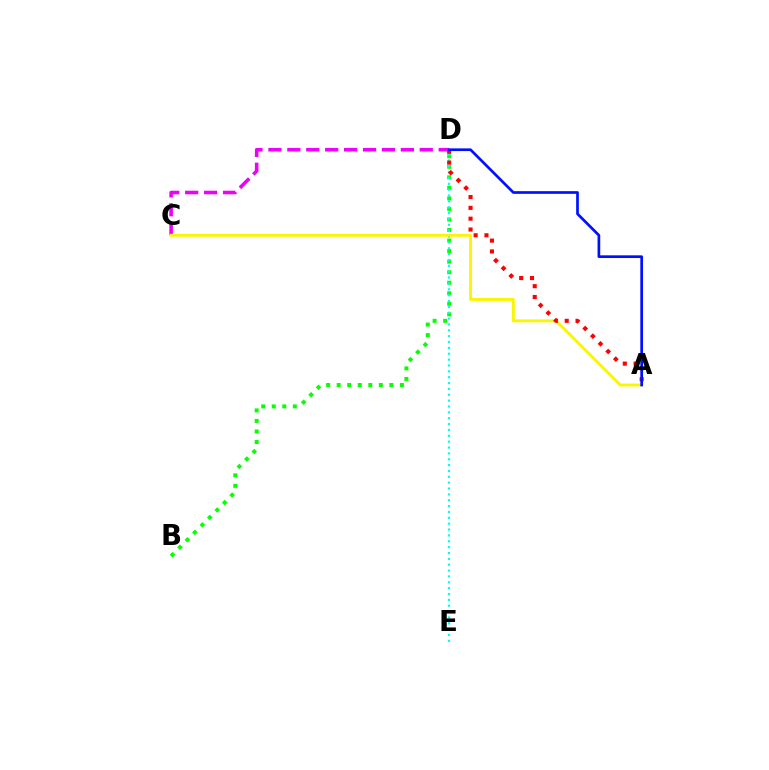{('B', 'D'): [{'color': '#08ff00', 'line_style': 'dotted', 'thickness': 2.86}], ('C', 'D'): [{'color': '#ee00ff', 'line_style': 'dashed', 'thickness': 2.57}], ('D', 'E'): [{'color': '#00fff6', 'line_style': 'dotted', 'thickness': 1.59}], ('A', 'C'): [{'color': '#fcf500', 'line_style': 'solid', 'thickness': 2.09}], ('A', 'D'): [{'color': '#ff0000', 'line_style': 'dotted', 'thickness': 2.94}, {'color': '#0010ff', 'line_style': 'solid', 'thickness': 1.94}]}